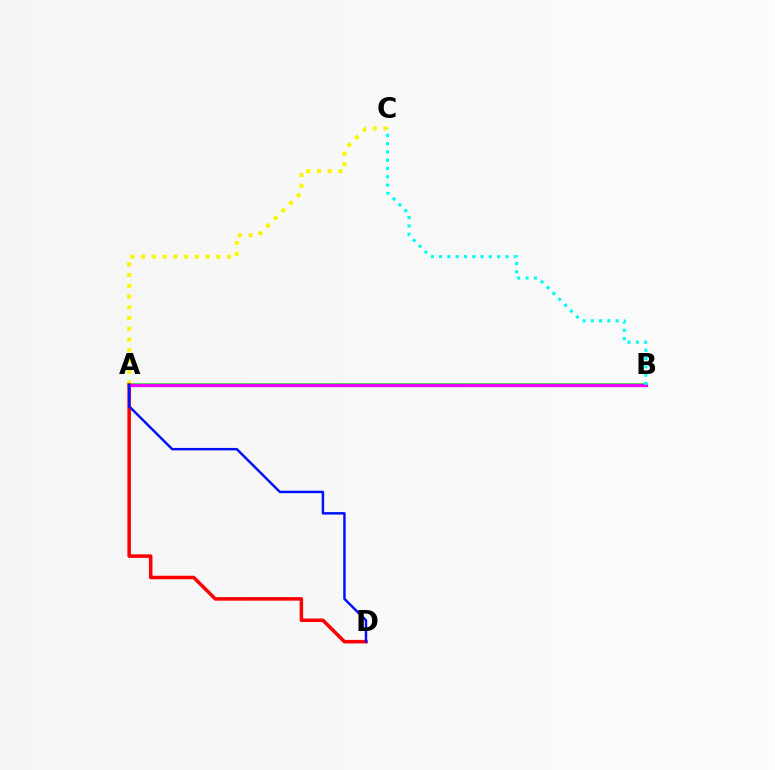{('A', 'B'): [{'color': '#08ff00', 'line_style': 'solid', 'thickness': 2.57}, {'color': '#ee00ff', 'line_style': 'solid', 'thickness': 2.38}], ('A', 'C'): [{'color': '#fcf500', 'line_style': 'dotted', 'thickness': 2.92}], ('A', 'D'): [{'color': '#ff0000', 'line_style': 'solid', 'thickness': 2.54}, {'color': '#0010ff', 'line_style': 'solid', 'thickness': 1.77}], ('B', 'C'): [{'color': '#00fff6', 'line_style': 'dotted', 'thickness': 2.25}]}